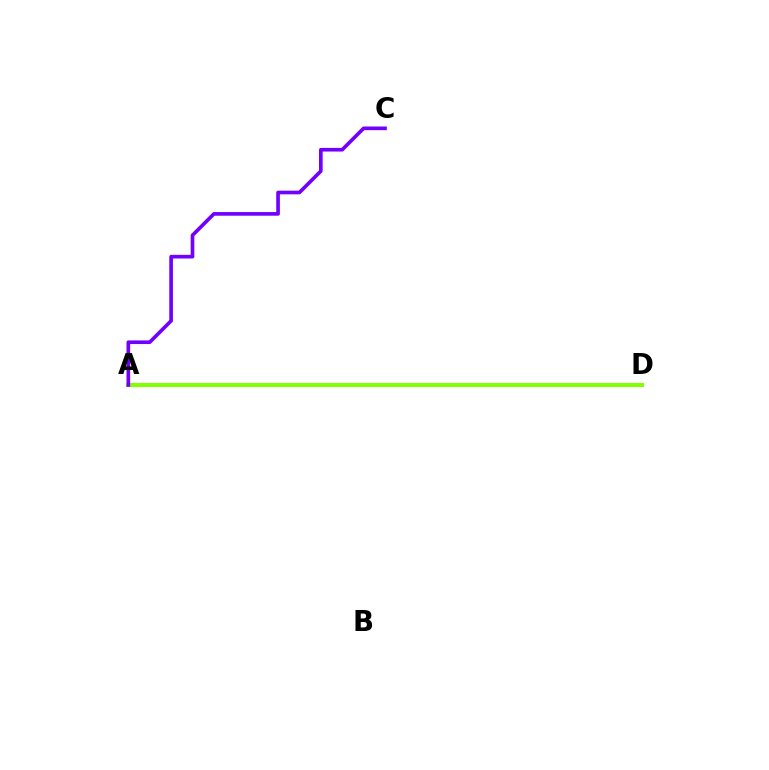{('A', 'D'): [{'color': '#00fff6', 'line_style': 'dotted', 'thickness': 2.78}, {'color': '#ff0000', 'line_style': 'dotted', 'thickness': 2.05}, {'color': '#84ff00', 'line_style': 'solid', 'thickness': 2.9}], ('A', 'C'): [{'color': '#7200ff', 'line_style': 'solid', 'thickness': 2.63}]}